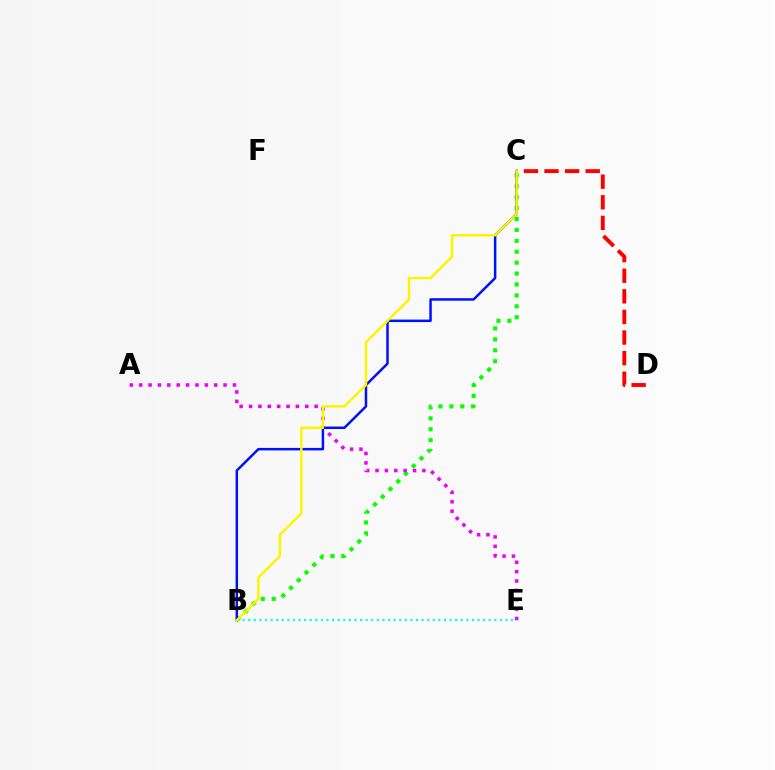{('B', 'C'): [{'color': '#08ff00', 'line_style': 'dotted', 'thickness': 2.97}, {'color': '#0010ff', 'line_style': 'solid', 'thickness': 1.79}, {'color': '#fcf500', 'line_style': 'solid', 'thickness': 1.78}], ('C', 'D'): [{'color': '#ff0000', 'line_style': 'dashed', 'thickness': 2.8}], ('A', 'E'): [{'color': '#ee00ff', 'line_style': 'dotted', 'thickness': 2.55}], ('B', 'E'): [{'color': '#00fff6', 'line_style': 'dotted', 'thickness': 1.52}]}